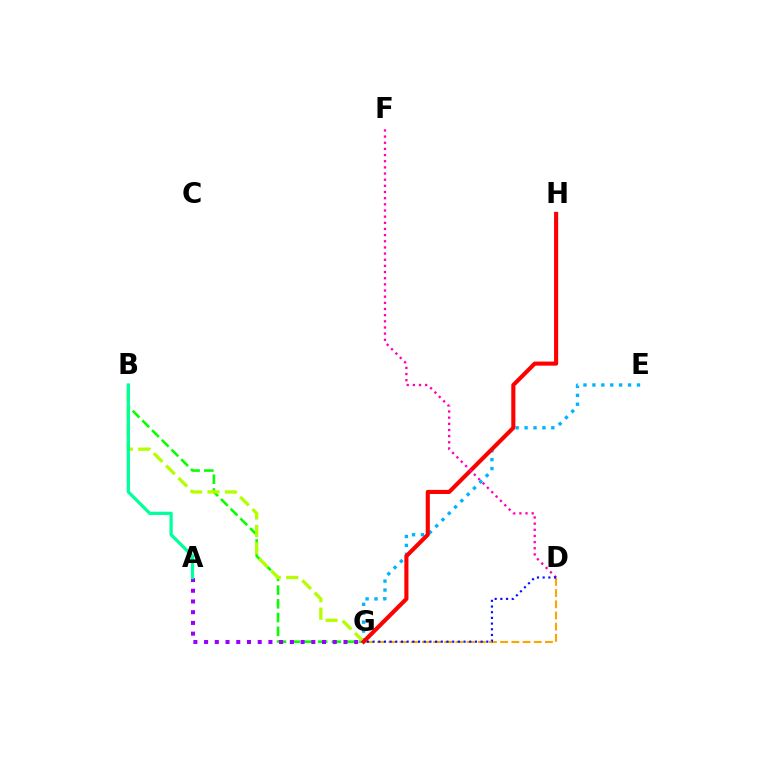{('B', 'G'): [{'color': '#08ff00', 'line_style': 'dashed', 'thickness': 1.87}, {'color': '#b3ff00', 'line_style': 'dashed', 'thickness': 2.36}], ('D', 'G'): [{'color': '#ffa500', 'line_style': 'dashed', 'thickness': 1.52}, {'color': '#0010ff', 'line_style': 'dotted', 'thickness': 1.54}], ('A', 'G'): [{'color': '#9b00ff', 'line_style': 'dotted', 'thickness': 2.91}], ('E', 'G'): [{'color': '#00b5ff', 'line_style': 'dotted', 'thickness': 2.42}], ('G', 'H'): [{'color': '#ff0000', 'line_style': 'solid', 'thickness': 2.95}], ('D', 'F'): [{'color': '#ff00bd', 'line_style': 'dotted', 'thickness': 1.67}], ('A', 'B'): [{'color': '#00ff9d', 'line_style': 'solid', 'thickness': 2.34}]}